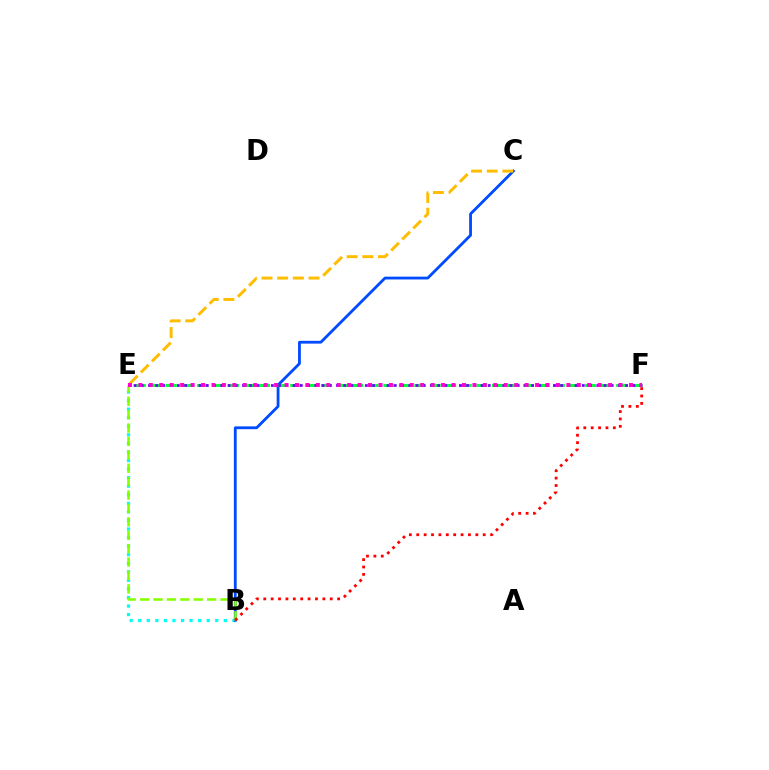{('B', 'E'): [{'color': '#00fff6', 'line_style': 'dotted', 'thickness': 2.33}, {'color': '#84ff00', 'line_style': 'dashed', 'thickness': 1.82}], ('B', 'C'): [{'color': '#004bff', 'line_style': 'solid', 'thickness': 2.02}], ('C', 'E'): [{'color': '#ffbd00', 'line_style': 'dashed', 'thickness': 2.13}], ('E', 'F'): [{'color': '#00ff39', 'line_style': 'dashed', 'thickness': 2.11}, {'color': '#7200ff', 'line_style': 'dotted', 'thickness': 1.96}, {'color': '#ff00cf', 'line_style': 'dotted', 'thickness': 2.84}], ('B', 'F'): [{'color': '#ff0000', 'line_style': 'dotted', 'thickness': 2.01}]}